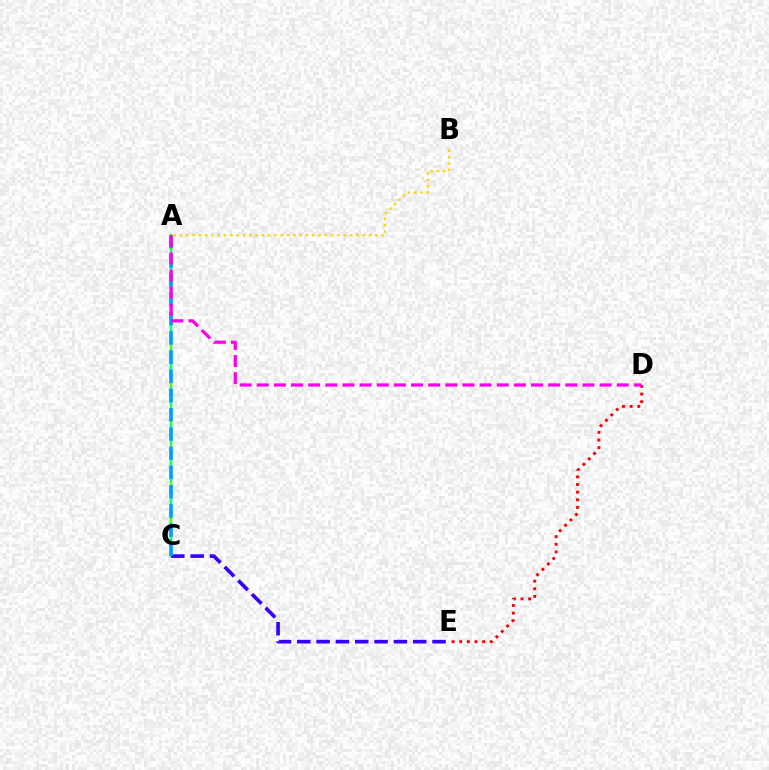{('A', 'C'): [{'color': '#4fff00', 'line_style': 'solid', 'thickness': 1.75}, {'color': '#00ff86', 'line_style': 'dashed', 'thickness': 1.68}, {'color': '#009eff', 'line_style': 'dashed', 'thickness': 2.61}], ('C', 'E'): [{'color': '#3700ff', 'line_style': 'dashed', 'thickness': 2.62}], ('D', 'E'): [{'color': '#ff0000', 'line_style': 'dotted', 'thickness': 2.07}], ('A', 'B'): [{'color': '#ffd500', 'line_style': 'dotted', 'thickness': 1.71}], ('A', 'D'): [{'color': '#ff00ed', 'line_style': 'dashed', 'thickness': 2.33}]}